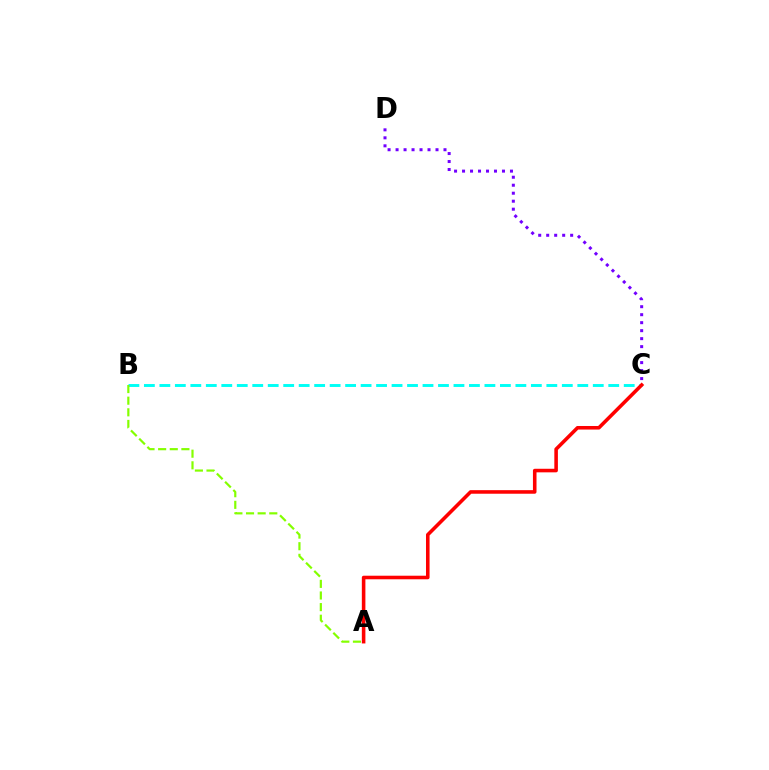{('B', 'C'): [{'color': '#00fff6', 'line_style': 'dashed', 'thickness': 2.1}], ('A', 'C'): [{'color': '#ff0000', 'line_style': 'solid', 'thickness': 2.57}], ('A', 'B'): [{'color': '#84ff00', 'line_style': 'dashed', 'thickness': 1.58}], ('C', 'D'): [{'color': '#7200ff', 'line_style': 'dotted', 'thickness': 2.17}]}